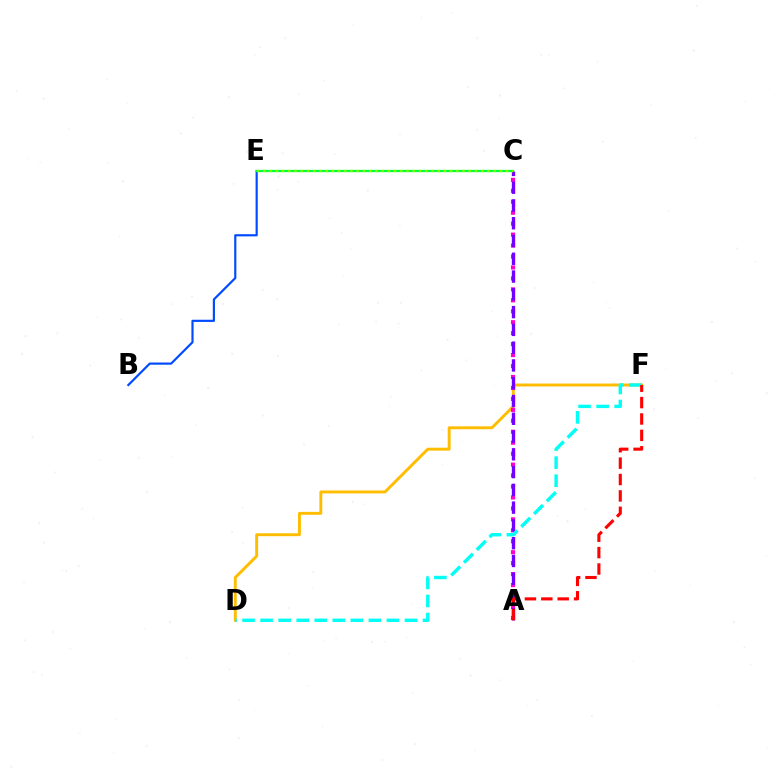{('D', 'F'): [{'color': '#ffbd00', 'line_style': 'solid', 'thickness': 2.1}, {'color': '#00fff6', 'line_style': 'dashed', 'thickness': 2.45}], ('A', 'C'): [{'color': '#ff00cf', 'line_style': 'dotted', 'thickness': 2.98}, {'color': '#7200ff', 'line_style': 'dashed', 'thickness': 2.41}], ('B', 'E'): [{'color': '#004bff', 'line_style': 'solid', 'thickness': 1.57}], ('C', 'E'): [{'color': '#00ff39', 'line_style': 'solid', 'thickness': 1.62}, {'color': '#84ff00', 'line_style': 'dotted', 'thickness': 1.69}], ('A', 'F'): [{'color': '#ff0000', 'line_style': 'dashed', 'thickness': 2.23}]}